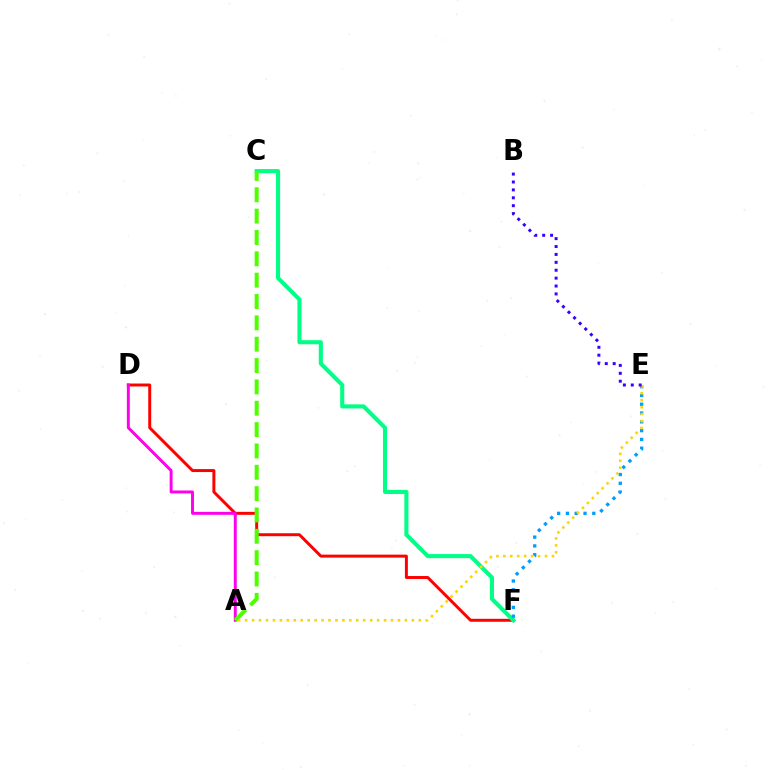{('D', 'F'): [{'color': '#ff0000', 'line_style': 'solid', 'thickness': 2.13}], ('C', 'F'): [{'color': '#00ff86', 'line_style': 'solid', 'thickness': 2.95}], ('A', 'D'): [{'color': '#ff00ed', 'line_style': 'solid', 'thickness': 2.12}], ('A', 'C'): [{'color': '#4fff00', 'line_style': 'dashed', 'thickness': 2.9}], ('E', 'F'): [{'color': '#009eff', 'line_style': 'dotted', 'thickness': 2.39}], ('A', 'E'): [{'color': '#ffd500', 'line_style': 'dotted', 'thickness': 1.89}], ('B', 'E'): [{'color': '#3700ff', 'line_style': 'dotted', 'thickness': 2.15}]}